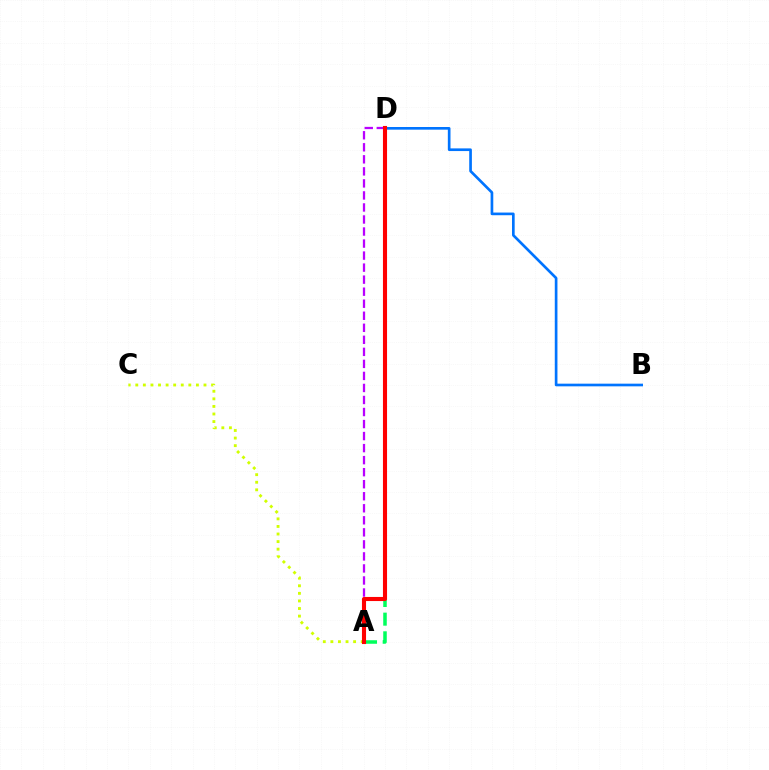{('A', 'C'): [{'color': '#d1ff00', 'line_style': 'dotted', 'thickness': 2.06}], ('B', 'D'): [{'color': '#0074ff', 'line_style': 'solid', 'thickness': 1.92}], ('A', 'D'): [{'color': '#b900ff', 'line_style': 'dashed', 'thickness': 1.63}, {'color': '#00ff5c', 'line_style': 'dashed', 'thickness': 2.54}, {'color': '#ff0000', 'line_style': 'solid', 'thickness': 2.95}]}